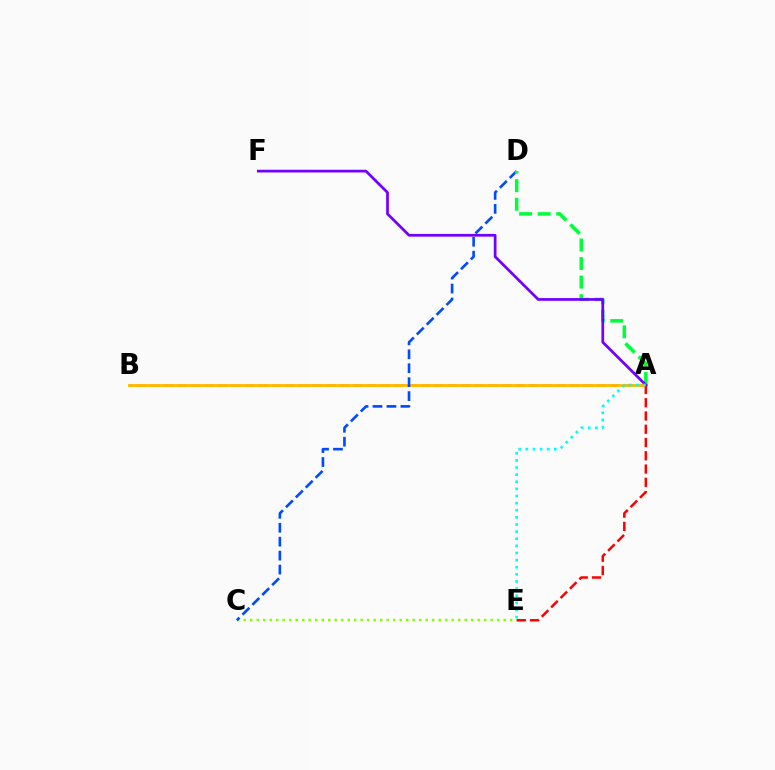{('A', 'B'): [{'color': '#ff00cf', 'line_style': 'dashed', 'thickness': 1.84}, {'color': '#ffbd00', 'line_style': 'solid', 'thickness': 2.08}], ('C', 'E'): [{'color': '#84ff00', 'line_style': 'dotted', 'thickness': 1.77}], ('C', 'D'): [{'color': '#004bff', 'line_style': 'dashed', 'thickness': 1.89}], ('A', 'D'): [{'color': '#00ff39', 'line_style': 'dashed', 'thickness': 2.52}], ('A', 'E'): [{'color': '#ff0000', 'line_style': 'dashed', 'thickness': 1.8}, {'color': '#00fff6', 'line_style': 'dotted', 'thickness': 1.94}], ('A', 'F'): [{'color': '#7200ff', 'line_style': 'solid', 'thickness': 1.97}]}